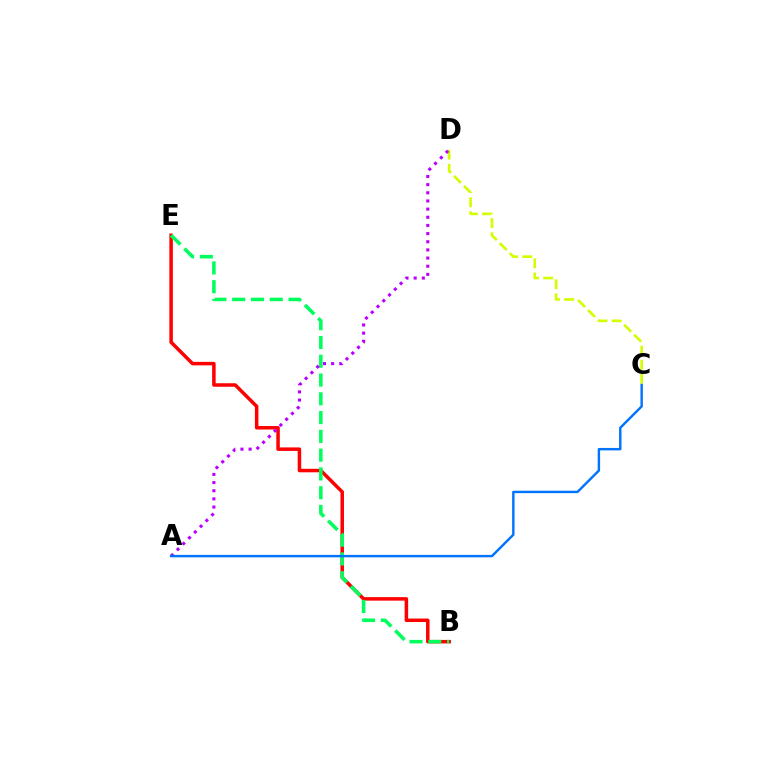{('B', 'E'): [{'color': '#ff0000', 'line_style': 'solid', 'thickness': 2.52}, {'color': '#00ff5c', 'line_style': 'dashed', 'thickness': 2.55}], ('C', 'D'): [{'color': '#d1ff00', 'line_style': 'dashed', 'thickness': 1.92}], ('A', 'D'): [{'color': '#b900ff', 'line_style': 'dotted', 'thickness': 2.22}], ('A', 'C'): [{'color': '#0074ff', 'line_style': 'solid', 'thickness': 1.75}]}